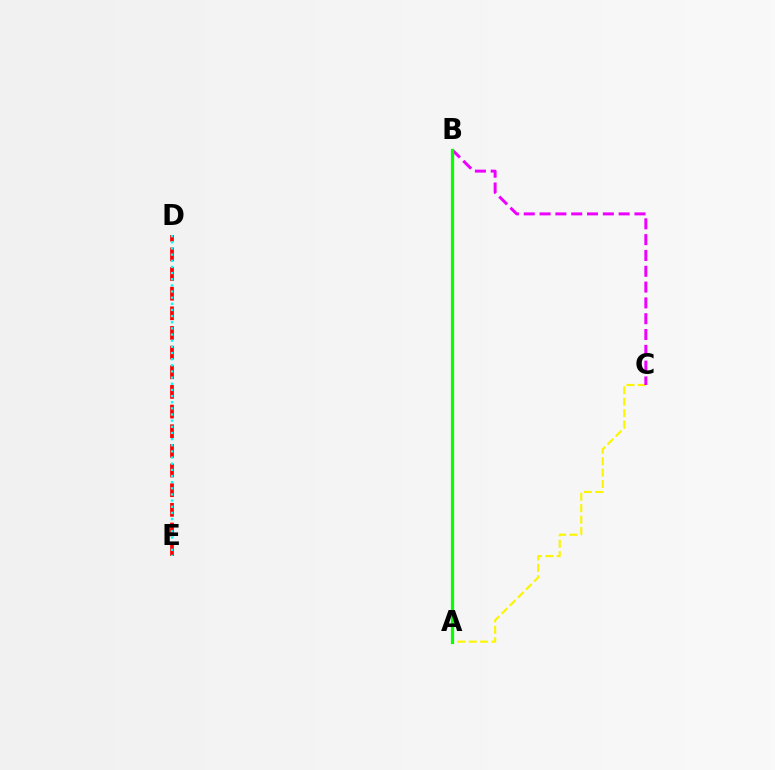{('A', 'C'): [{'color': '#fcf500', 'line_style': 'dashed', 'thickness': 1.55}], ('B', 'C'): [{'color': '#ee00ff', 'line_style': 'dashed', 'thickness': 2.15}], ('A', 'B'): [{'color': '#0010ff', 'line_style': 'solid', 'thickness': 2.12}, {'color': '#08ff00', 'line_style': 'solid', 'thickness': 2.32}], ('D', 'E'): [{'color': '#ff0000', 'line_style': 'dashed', 'thickness': 2.67}, {'color': '#00fff6', 'line_style': 'dotted', 'thickness': 1.67}]}